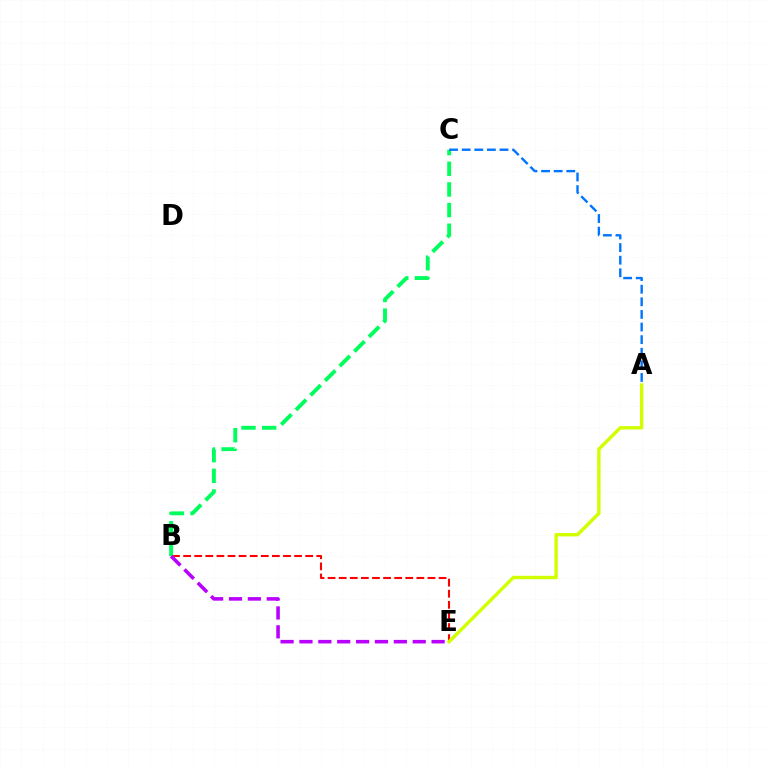{('B', 'E'): [{'color': '#ff0000', 'line_style': 'dashed', 'thickness': 1.51}, {'color': '#b900ff', 'line_style': 'dashed', 'thickness': 2.56}], ('A', 'E'): [{'color': '#d1ff00', 'line_style': 'solid', 'thickness': 2.44}], ('B', 'C'): [{'color': '#00ff5c', 'line_style': 'dashed', 'thickness': 2.81}], ('A', 'C'): [{'color': '#0074ff', 'line_style': 'dashed', 'thickness': 1.71}]}